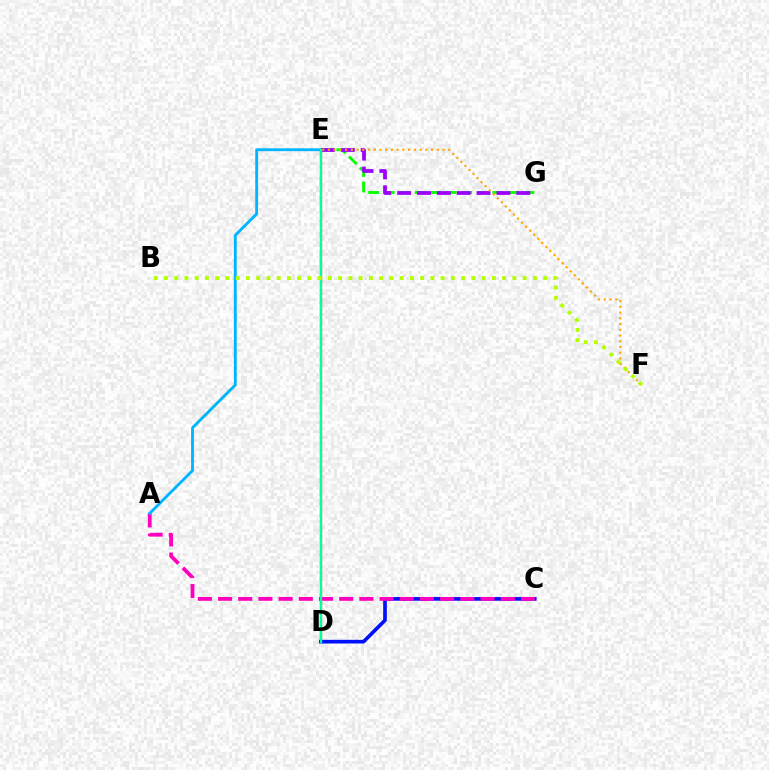{('D', 'E'): [{'color': '#ff0000', 'line_style': 'solid', 'thickness': 1.59}, {'color': '#00ff9d', 'line_style': 'solid', 'thickness': 1.62}], ('C', 'D'): [{'color': '#0010ff', 'line_style': 'solid', 'thickness': 2.64}], ('A', 'C'): [{'color': '#ff00bd', 'line_style': 'dashed', 'thickness': 2.74}], ('E', 'G'): [{'color': '#08ff00', 'line_style': 'dashed', 'thickness': 2.11}, {'color': '#9b00ff', 'line_style': 'dashed', 'thickness': 2.7}], ('A', 'E'): [{'color': '#00b5ff', 'line_style': 'solid', 'thickness': 2.06}], ('E', 'F'): [{'color': '#ffa500', 'line_style': 'dotted', 'thickness': 1.56}], ('B', 'F'): [{'color': '#b3ff00', 'line_style': 'dotted', 'thickness': 2.78}]}